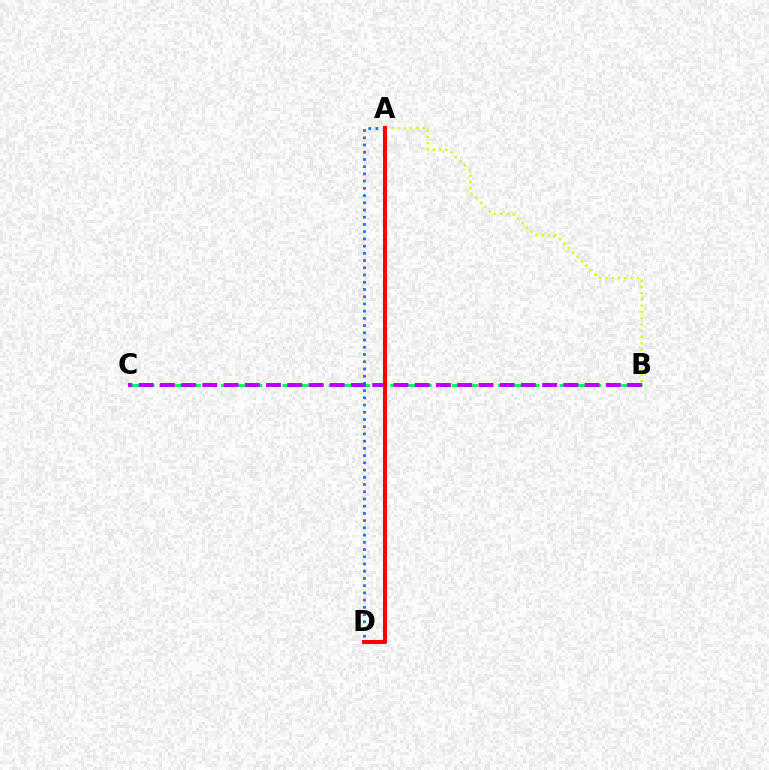{('B', 'C'): [{'color': '#00ff5c', 'line_style': 'dashed', 'thickness': 2.09}, {'color': '#b900ff', 'line_style': 'dashed', 'thickness': 2.89}], ('A', 'D'): [{'color': '#0074ff', 'line_style': 'dotted', 'thickness': 1.96}, {'color': '#ff0000', 'line_style': 'solid', 'thickness': 2.93}], ('A', 'B'): [{'color': '#d1ff00', 'line_style': 'dotted', 'thickness': 1.7}]}